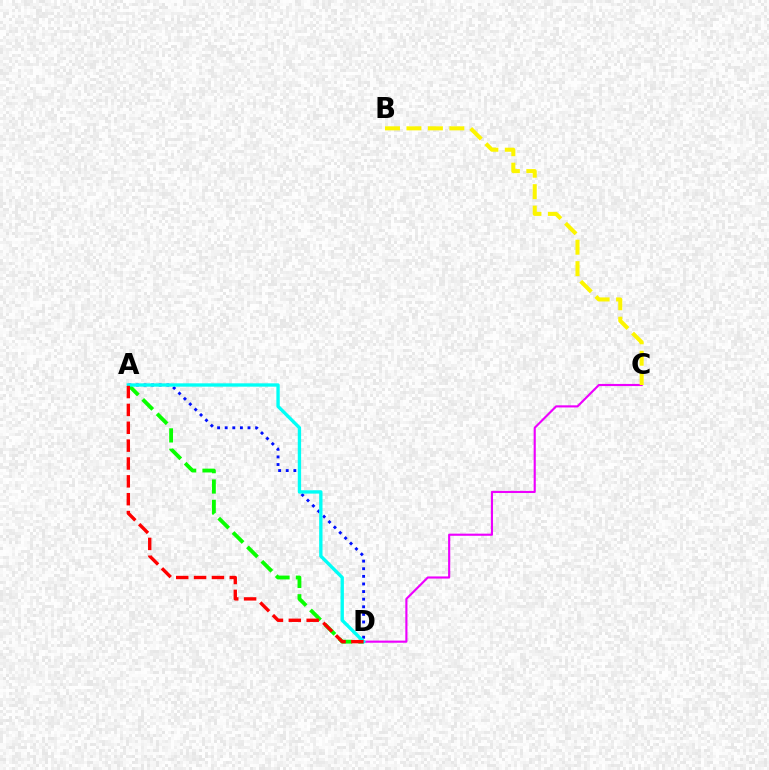{('A', 'D'): [{'color': '#0010ff', 'line_style': 'dotted', 'thickness': 2.07}, {'color': '#08ff00', 'line_style': 'dashed', 'thickness': 2.76}, {'color': '#00fff6', 'line_style': 'solid', 'thickness': 2.41}, {'color': '#ff0000', 'line_style': 'dashed', 'thickness': 2.43}], ('C', 'D'): [{'color': '#ee00ff', 'line_style': 'solid', 'thickness': 1.54}], ('B', 'C'): [{'color': '#fcf500', 'line_style': 'dashed', 'thickness': 2.91}]}